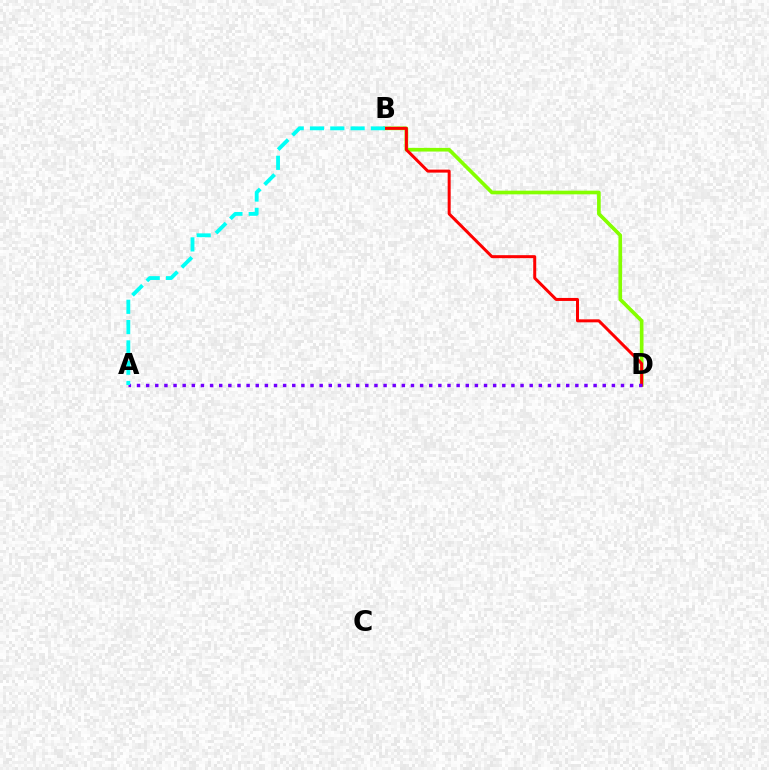{('B', 'D'): [{'color': '#84ff00', 'line_style': 'solid', 'thickness': 2.64}, {'color': '#ff0000', 'line_style': 'solid', 'thickness': 2.16}], ('A', 'D'): [{'color': '#7200ff', 'line_style': 'dotted', 'thickness': 2.48}], ('A', 'B'): [{'color': '#00fff6', 'line_style': 'dashed', 'thickness': 2.76}]}